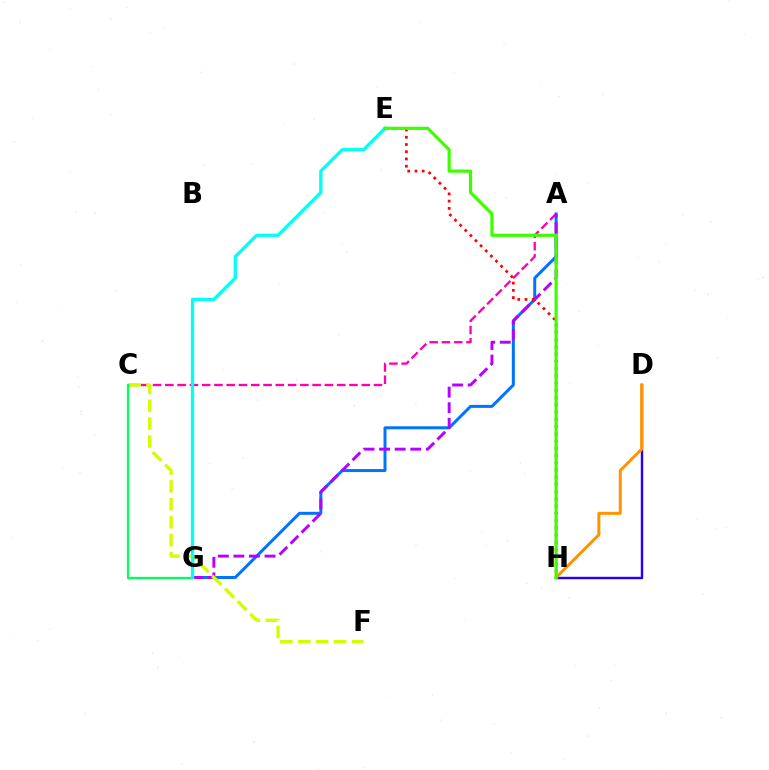{('A', 'C'): [{'color': '#ff00ac', 'line_style': 'dashed', 'thickness': 1.67}], ('D', 'H'): [{'color': '#2500ff', 'line_style': 'solid', 'thickness': 1.74}, {'color': '#ff9400', 'line_style': 'solid', 'thickness': 2.16}], ('A', 'G'): [{'color': '#0074ff', 'line_style': 'solid', 'thickness': 2.16}, {'color': '#b900ff', 'line_style': 'dashed', 'thickness': 2.12}], ('E', 'H'): [{'color': '#ff0000', 'line_style': 'dotted', 'thickness': 1.97}, {'color': '#3dff00', 'line_style': 'solid', 'thickness': 2.3}], ('C', 'F'): [{'color': '#d1ff00', 'line_style': 'dashed', 'thickness': 2.43}], ('C', 'G'): [{'color': '#00ff5c', 'line_style': 'solid', 'thickness': 1.64}], ('E', 'G'): [{'color': '#00fff6', 'line_style': 'solid', 'thickness': 2.37}]}